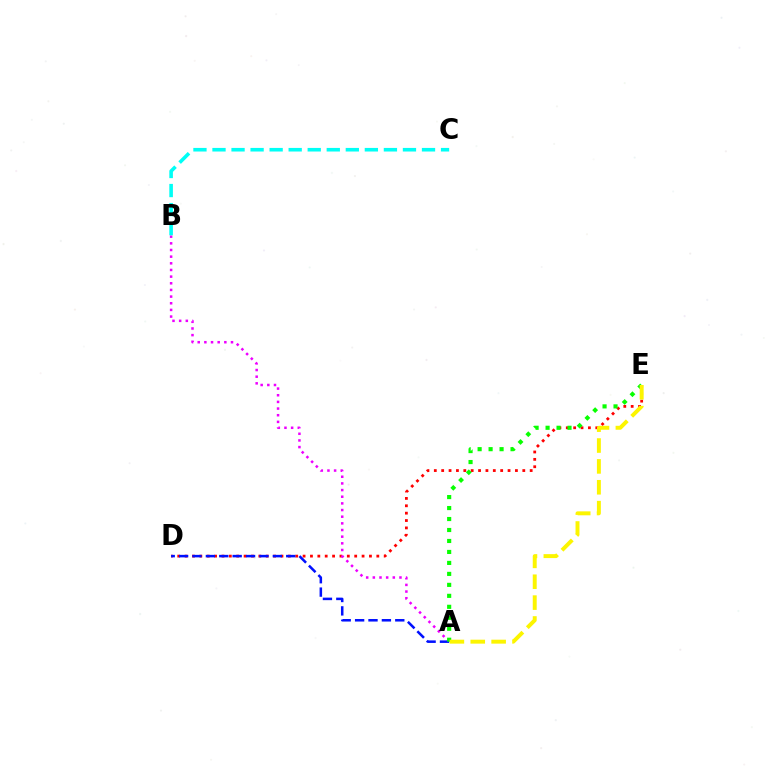{('D', 'E'): [{'color': '#ff0000', 'line_style': 'dotted', 'thickness': 2.0}], ('A', 'B'): [{'color': '#ee00ff', 'line_style': 'dotted', 'thickness': 1.81}], ('A', 'D'): [{'color': '#0010ff', 'line_style': 'dashed', 'thickness': 1.82}], ('A', 'E'): [{'color': '#08ff00', 'line_style': 'dotted', 'thickness': 2.98}, {'color': '#fcf500', 'line_style': 'dashed', 'thickness': 2.84}], ('B', 'C'): [{'color': '#00fff6', 'line_style': 'dashed', 'thickness': 2.59}]}